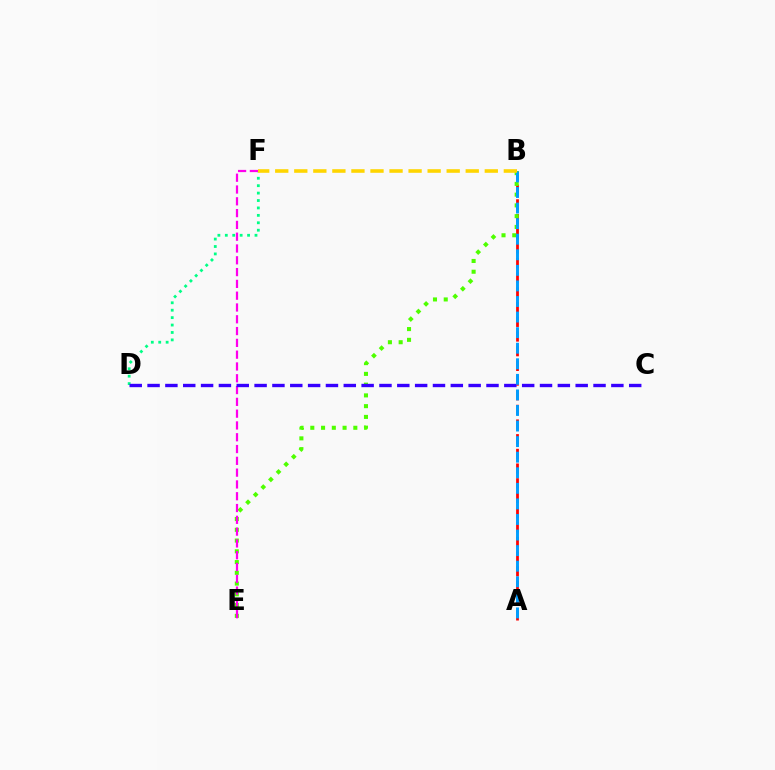{('A', 'B'): [{'color': '#ff0000', 'line_style': 'dashed', 'thickness': 1.99}, {'color': '#009eff', 'line_style': 'dashed', 'thickness': 2.12}], ('B', 'E'): [{'color': '#4fff00', 'line_style': 'dotted', 'thickness': 2.92}], ('D', 'F'): [{'color': '#00ff86', 'line_style': 'dotted', 'thickness': 2.02}], ('E', 'F'): [{'color': '#ff00ed', 'line_style': 'dashed', 'thickness': 1.6}], ('C', 'D'): [{'color': '#3700ff', 'line_style': 'dashed', 'thickness': 2.42}], ('B', 'F'): [{'color': '#ffd500', 'line_style': 'dashed', 'thickness': 2.59}]}